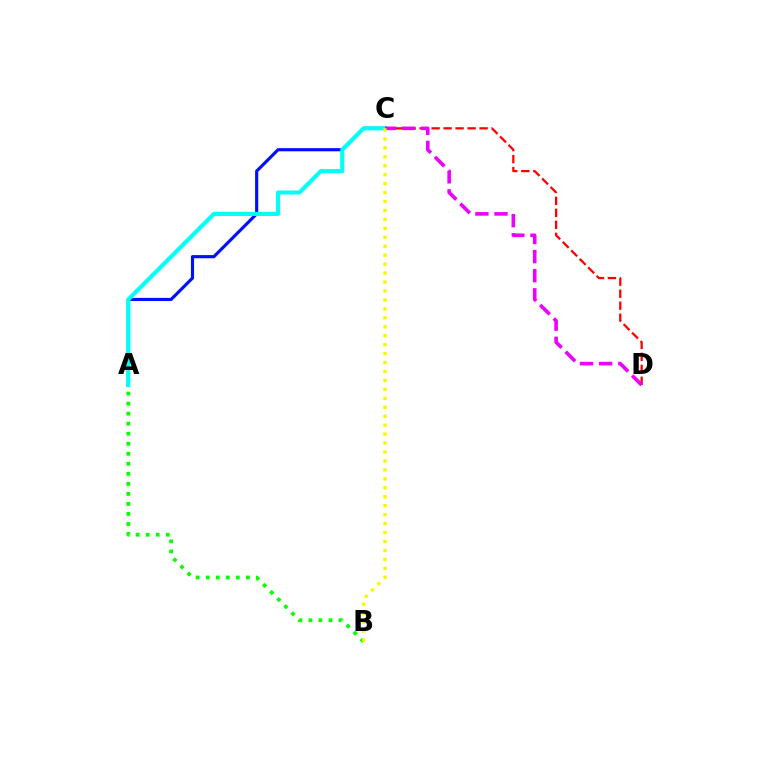{('A', 'B'): [{'color': '#08ff00', 'line_style': 'dotted', 'thickness': 2.73}], ('A', 'C'): [{'color': '#0010ff', 'line_style': 'solid', 'thickness': 2.27}, {'color': '#00fff6', 'line_style': 'solid', 'thickness': 2.94}], ('C', 'D'): [{'color': '#ff0000', 'line_style': 'dashed', 'thickness': 1.63}, {'color': '#ee00ff', 'line_style': 'dashed', 'thickness': 2.6}], ('B', 'C'): [{'color': '#fcf500', 'line_style': 'dotted', 'thickness': 2.43}]}